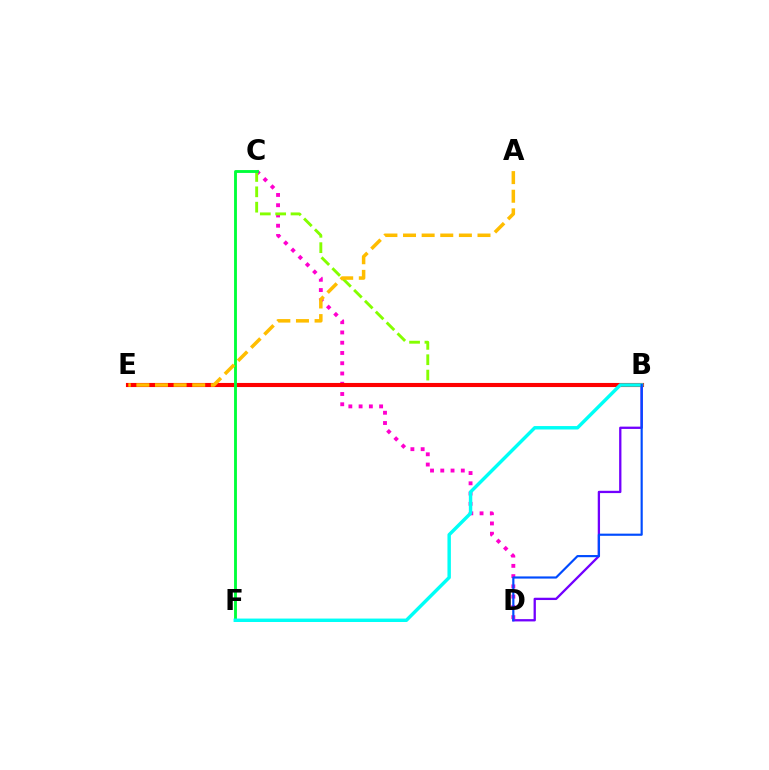{('C', 'D'): [{'color': '#ff00cf', 'line_style': 'dotted', 'thickness': 2.79}], ('B', 'D'): [{'color': '#7200ff', 'line_style': 'solid', 'thickness': 1.66}, {'color': '#004bff', 'line_style': 'solid', 'thickness': 1.56}], ('B', 'C'): [{'color': '#84ff00', 'line_style': 'dashed', 'thickness': 2.09}], ('B', 'E'): [{'color': '#ff0000', 'line_style': 'solid', 'thickness': 2.96}], ('C', 'F'): [{'color': '#00ff39', 'line_style': 'solid', 'thickness': 2.06}], ('B', 'F'): [{'color': '#00fff6', 'line_style': 'solid', 'thickness': 2.47}], ('A', 'E'): [{'color': '#ffbd00', 'line_style': 'dashed', 'thickness': 2.53}]}